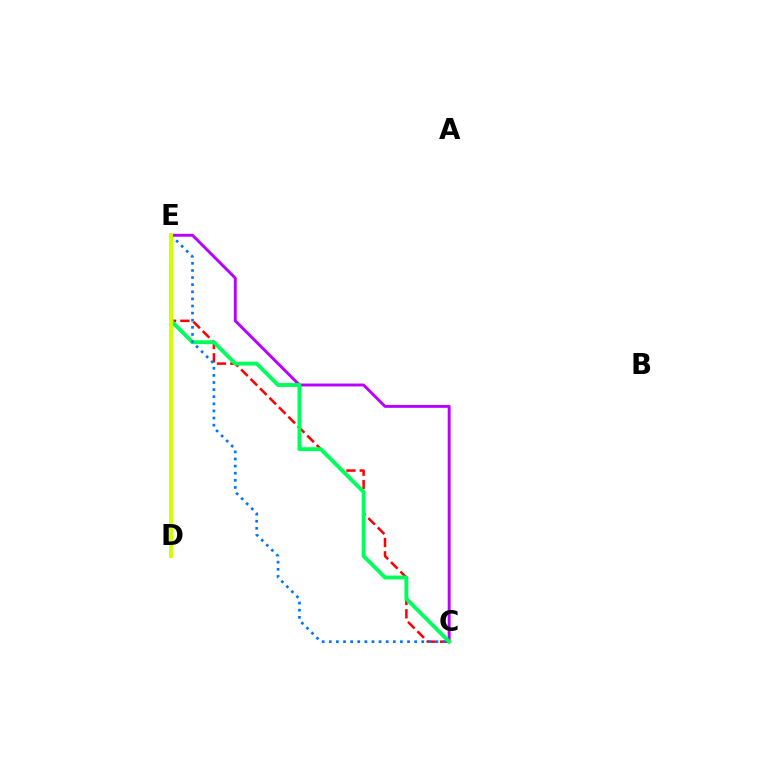{('C', 'E'): [{'color': '#ff0000', 'line_style': 'dashed', 'thickness': 1.82}, {'color': '#b900ff', 'line_style': 'solid', 'thickness': 2.1}, {'color': '#00ff5c', 'line_style': 'solid', 'thickness': 2.81}, {'color': '#0074ff', 'line_style': 'dotted', 'thickness': 1.93}], ('D', 'E'): [{'color': '#d1ff00', 'line_style': 'solid', 'thickness': 2.87}]}